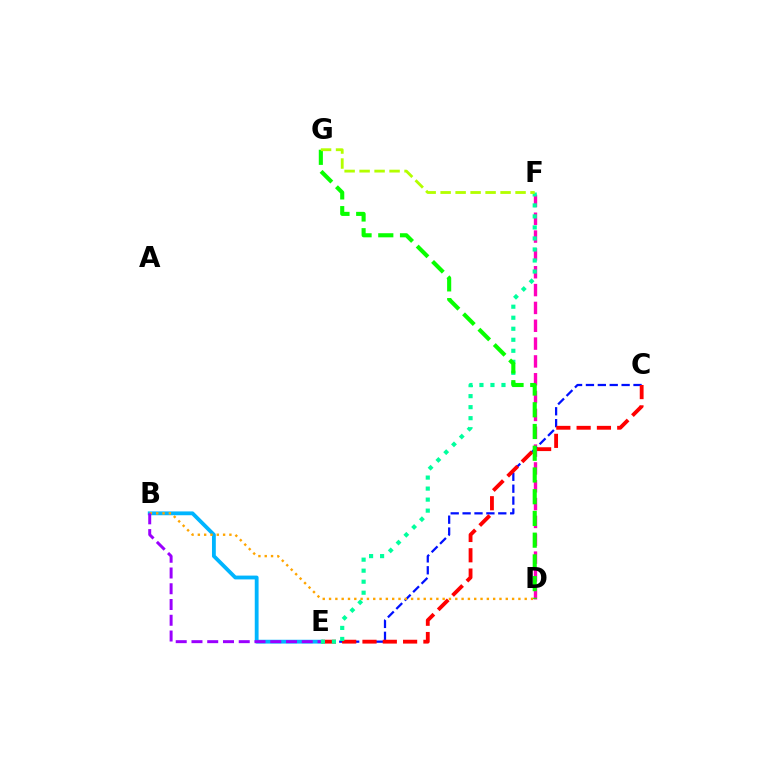{('D', 'F'): [{'color': '#ff00bd', 'line_style': 'dashed', 'thickness': 2.42}], ('B', 'E'): [{'color': '#00b5ff', 'line_style': 'solid', 'thickness': 2.75}, {'color': '#9b00ff', 'line_style': 'dashed', 'thickness': 2.14}], ('C', 'E'): [{'color': '#0010ff', 'line_style': 'dashed', 'thickness': 1.62}, {'color': '#ff0000', 'line_style': 'dashed', 'thickness': 2.76}], ('E', 'F'): [{'color': '#00ff9d', 'line_style': 'dotted', 'thickness': 2.99}], ('D', 'G'): [{'color': '#08ff00', 'line_style': 'dashed', 'thickness': 2.95}], ('B', 'D'): [{'color': '#ffa500', 'line_style': 'dotted', 'thickness': 1.71}], ('F', 'G'): [{'color': '#b3ff00', 'line_style': 'dashed', 'thickness': 2.04}]}